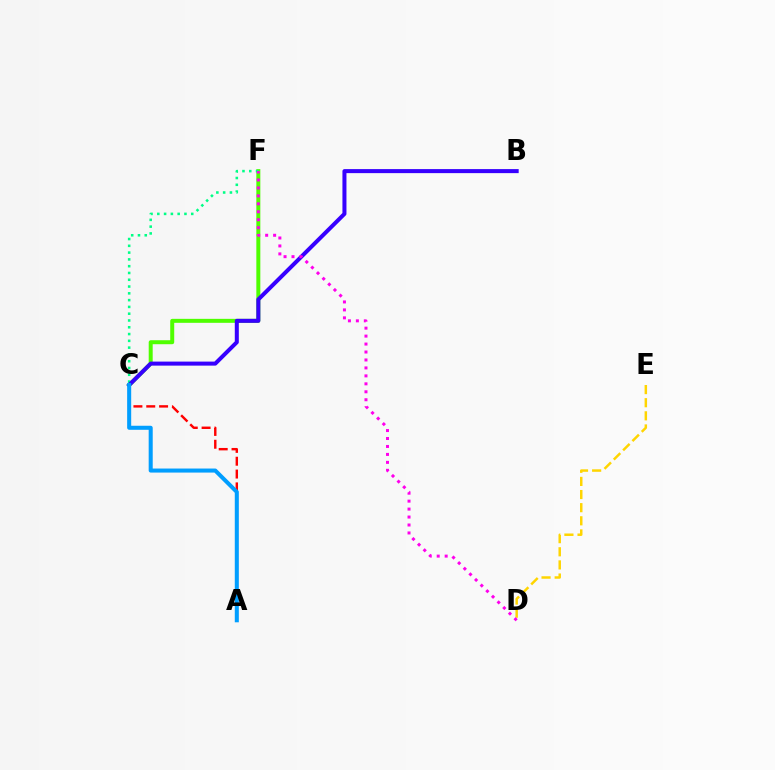{('C', 'F'): [{'color': '#4fff00', 'line_style': 'solid', 'thickness': 2.87}, {'color': '#00ff86', 'line_style': 'dotted', 'thickness': 1.84}], ('A', 'C'): [{'color': '#ff0000', 'line_style': 'dashed', 'thickness': 1.74}, {'color': '#009eff', 'line_style': 'solid', 'thickness': 2.91}], ('B', 'C'): [{'color': '#3700ff', 'line_style': 'solid', 'thickness': 2.9}], ('D', 'E'): [{'color': '#ffd500', 'line_style': 'dashed', 'thickness': 1.78}], ('D', 'F'): [{'color': '#ff00ed', 'line_style': 'dotted', 'thickness': 2.16}]}